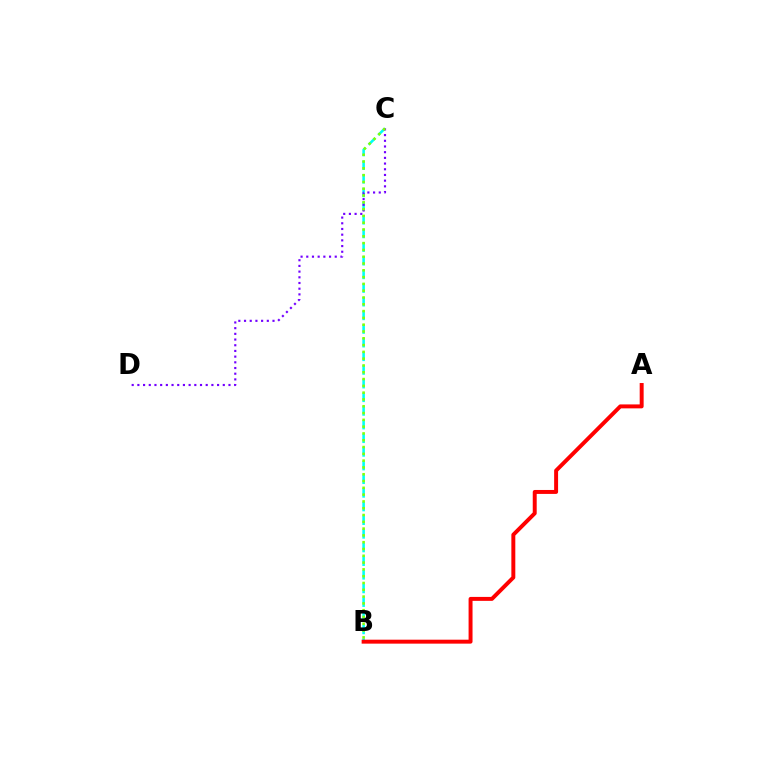{('B', 'C'): [{'color': '#00fff6', 'line_style': 'dashed', 'thickness': 1.85}, {'color': '#84ff00', 'line_style': 'dotted', 'thickness': 1.85}], ('A', 'B'): [{'color': '#ff0000', 'line_style': 'solid', 'thickness': 2.84}], ('C', 'D'): [{'color': '#7200ff', 'line_style': 'dotted', 'thickness': 1.55}]}